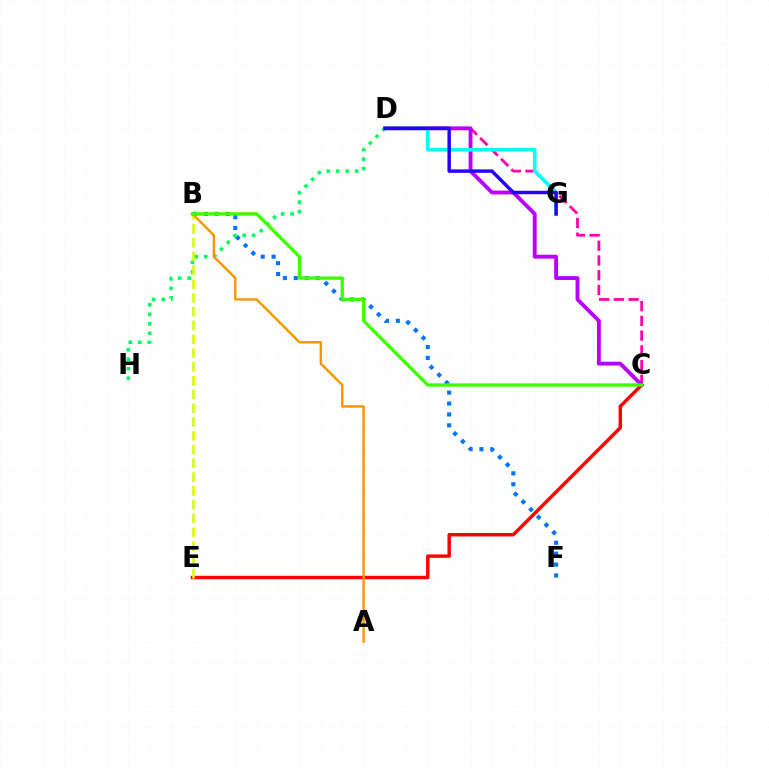{('B', 'F'): [{'color': '#0074ff', 'line_style': 'dotted', 'thickness': 2.96}], ('C', 'D'): [{'color': '#ff00ac', 'line_style': 'dashed', 'thickness': 2.0}, {'color': '#b900ff', 'line_style': 'solid', 'thickness': 2.78}], ('D', 'G'): [{'color': '#00fff6', 'line_style': 'solid', 'thickness': 2.64}, {'color': '#2500ff', 'line_style': 'solid', 'thickness': 2.48}], ('C', 'E'): [{'color': '#ff0000', 'line_style': 'solid', 'thickness': 2.47}], ('D', 'H'): [{'color': '#00ff5c', 'line_style': 'dotted', 'thickness': 2.57}], ('B', 'E'): [{'color': '#d1ff00', 'line_style': 'dashed', 'thickness': 1.87}], ('A', 'B'): [{'color': '#ff9400', 'line_style': 'solid', 'thickness': 1.74}], ('B', 'C'): [{'color': '#3dff00', 'line_style': 'solid', 'thickness': 2.39}]}